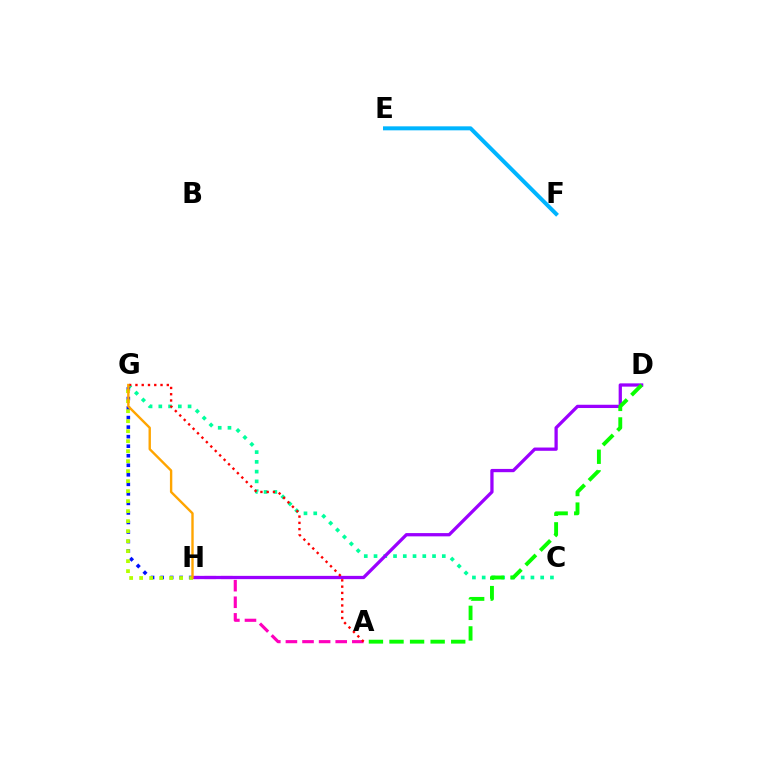{('A', 'H'): [{'color': '#ff00bd', 'line_style': 'dashed', 'thickness': 2.26}], ('C', 'G'): [{'color': '#00ff9d', 'line_style': 'dotted', 'thickness': 2.65}], ('D', 'H'): [{'color': '#9b00ff', 'line_style': 'solid', 'thickness': 2.35}], ('G', 'H'): [{'color': '#0010ff', 'line_style': 'dotted', 'thickness': 2.59}, {'color': '#b3ff00', 'line_style': 'dotted', 'thickness': 2.72}, {'color': '#ffa500', 'line_style': 'solid', 'thickness': 1.72}], ('A', 'D'): [{'color': '#08ff00', 'line_style': 'dashed', 'thickness': 2.79}], ('A', 'G'): [{'color': '#ff0000', 'line_style': 'dotted', 'thickness': 1.7}], ('E', 'F'): [{'color': '#00b5ff', 'line_style': 'solid', 'thickness': 2.88}]}